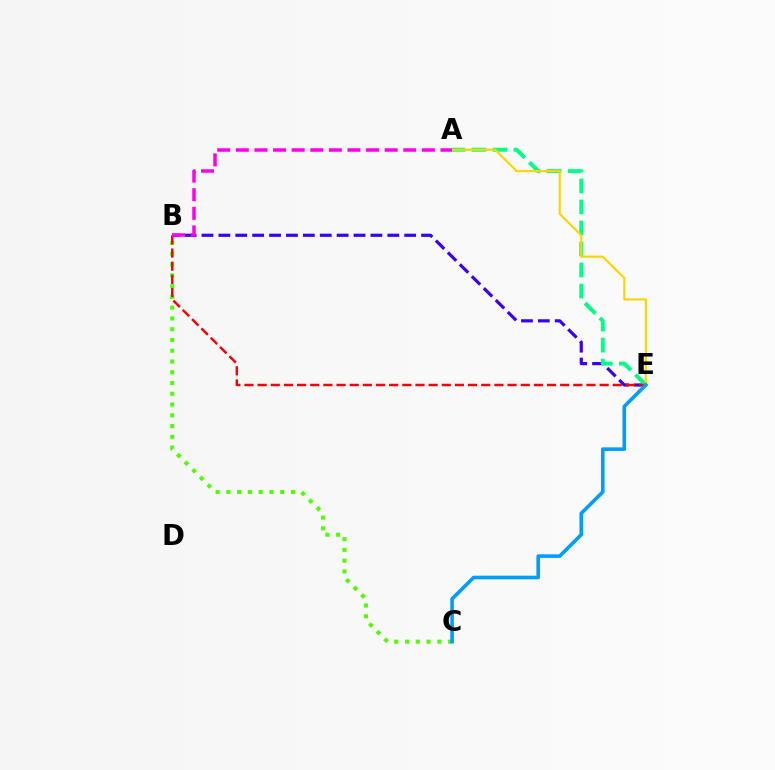{('B', 'E'): [{'color': '#3700ff', 'line_style': 'dashed', 'thickness': 2.29}, {'color': '#ff0000', 'line_style': 'dashed', 'thickness': 1.79}], ('A', 'E'): [{'color': '#00ff86', 'line_style': 'dashed', 'thickness': 2.85}, {'color': '#ffd500', 'line_style': 'solid', 'thickness': 1.55}], ('B', 'C'): [{'color': '#4fff00', 'line_style': 'dotted', 'thickness': 2.92}], ('A', 'B'): [{'color': '#ff00ed', 'line_style': 'dashed', 'thickness': 2.53}], ('C', 'E'): [{'color': '#009eff', 'line_style': 'solid', 'thickness': 2.61}]}